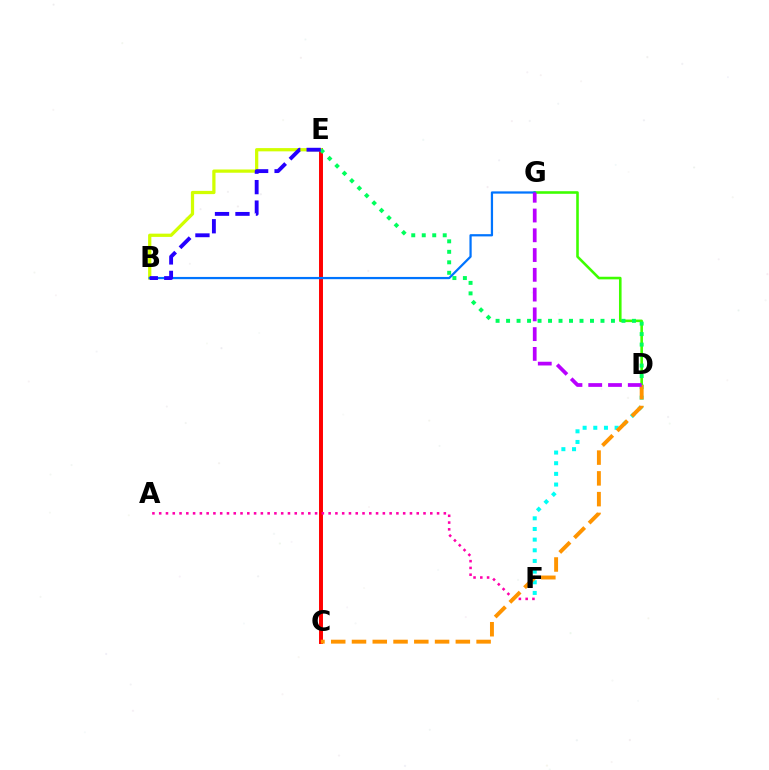{('D', 'G'): [{'color': '#3dff00', 'line_style': 'solid', 'thickness': 1.87}, {'color': '#b900ff', 'line_style': 'dashed', 'thickness': 2.69}], ('C', 'E'): [{'color': '#ff0000', 'line_style': 'solid', 'thickness': 2.84}], ('A', 'F'): [{'color': '#ff00ac', 'line_style': 'dotted', 'thickness': 1.84}], ('B', 'E'): [{'color': '#d1ff00', 'line_style': 'solid', 'thickness': 2.34}, {'color': '#2500ff', 'line_style': 'dashed', 'thickness': 2.78}], ('D', 'E'): [{'color': '#00ff5c', 'line_style': 'dotted', 'thickness': 2.85}], ('B', 'G'): [{'color': '#0074ff', 'line_style': 'solid', 'thickness': 1.61}], ('D', 'F'): [{'color': '#00fff6', 'line_style': 'dotted', 'thickness': 2.9}], ('C', 'D'): [{'color': '#ff9400', 'line_style': 'dashed', 'thickness': 2.82}]}